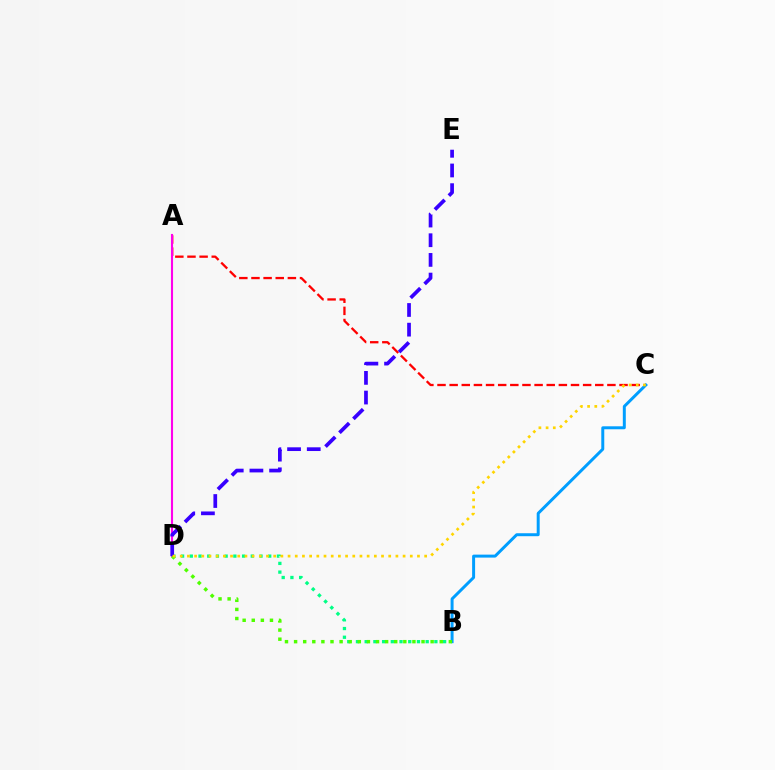{('A', 'C'): [{'color': '#ff0000', 'line_style': 'dashed', 'thickness': 1.65}], ('B', 'C'): [{'color': '#009eff', 'line_style': 'solid', 'thickness': 2.14}], ('B', 'D'): [{'color': '#00ff86', 'line_style': 'dotted', 'thickness': 2.37}, {'color': '#4fff00', 'line_style': 'dotted', 'thickness': 2.47}], ('A', 'D'): [{'color': '#ff00ed', 'line_style': 'solid', 'thickness': 1.51}], ('D', 'E'): [{'color': '#3700ff', 'line_style': 'dashed', 'thickness': 2.67}], ('C', 'D'): [{'color': '#ffd500', 'line_style': 'dotted', 'thickness': 1.95}]}